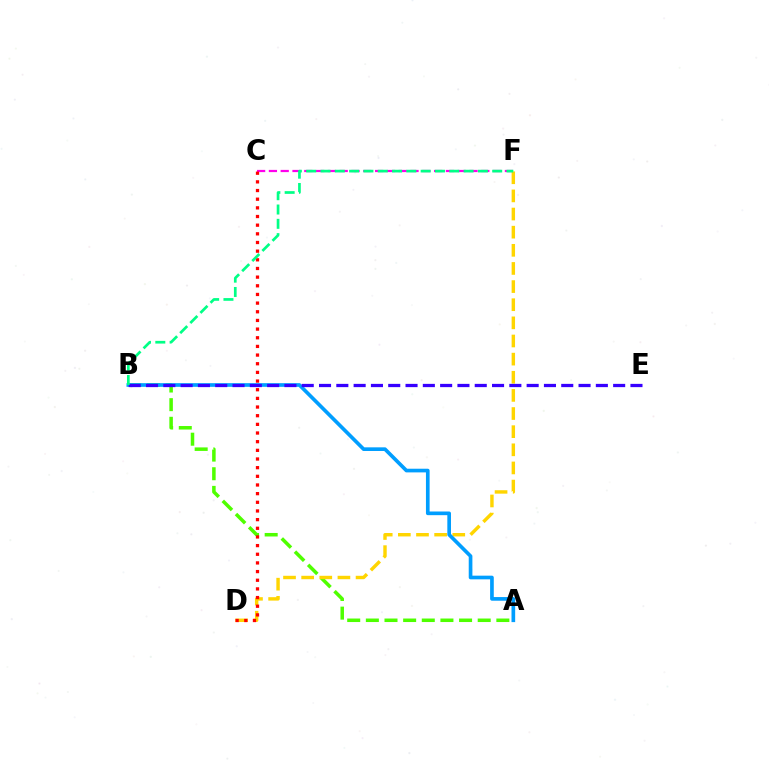{('C', 'F'): [{'color': '#ff00ed', 'line_style': 'dashed', 'thickness': 1.6}], ('A', 'B'): [{'color': '#4fff00', 'line_style': 'dashed', 'thickness': 2.53}, {'color': '#009eff', 'line_style': 'solid', 'thickness': 2.64}], ('D', 'F'): [{'color': '#ffd500', 'line_style': 'dashed', 'thickness': 2.46}], ('C', 'D'): [{'color': '#ff0000', 'line_style': 'dotted', 'thickness': 2.35}], ('B', 'E'): [{'color': '#3700ff', 'line_style': 'dashed', 'thickness': 2.35}], ('B', 'F'): [{'color': '#00ff86', 'line_style': 'dashed', 'thickness': 1.94}]}